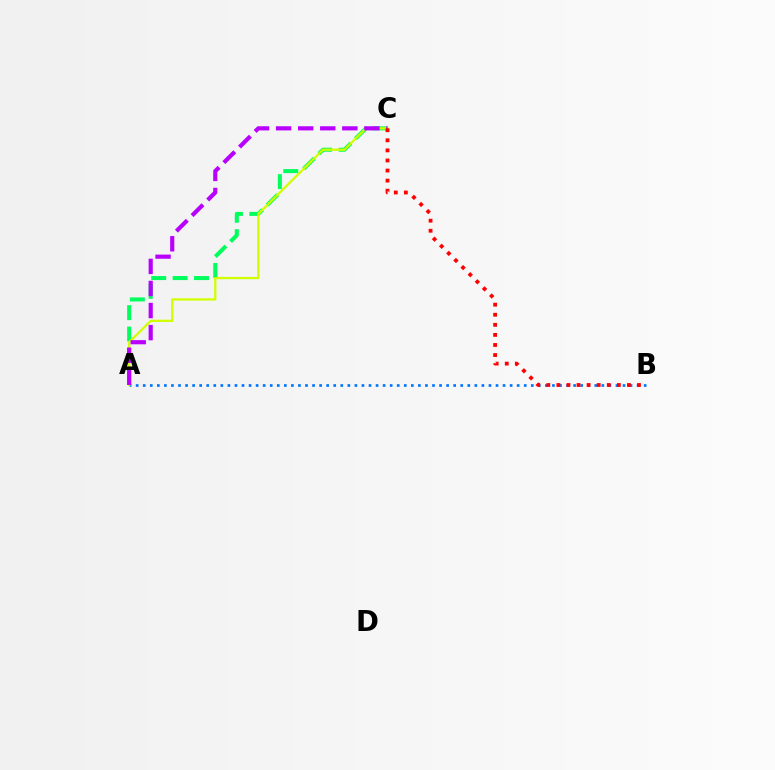{('A', 'C'): [{'color': '#00ff5c', 'line_style': 'dashed', 'thickness': 2.9}, {'color': '#d1ff00', 'line_style': 'solid', 'thickness': 1.64}, {'color': '#b900ff', 'line_style': 'dashed', 'thickness': 3.0}], ('A', 'B'): [{'color': '#0074ff', 'line_style': 'dotted', 'thickness': 1.92}], ('B', 'C'): [{'color': '#ff0000', 'line_style': 'dotted', 'thickness': 2.74}]}